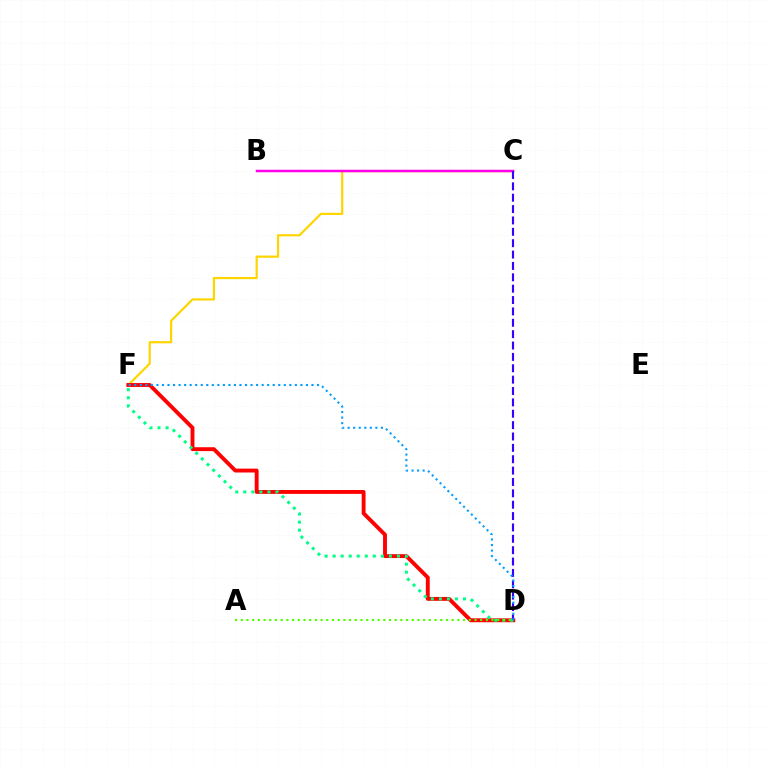{('C', 'F'): [{'color': '#ffd500', 'line_style': 'solid', 'thickness': 1.59}], ('B', 'C'): [{'color': '#ff00ed', 'line_style': 'solid', 'thickness': 1.79}], ('D', 'F'): [{'color': '#ff0000', 'line_style': 'solid', 'thickness': 2.8}, {'color': '#00ff86', 'line_style': 'dotted', 'thickness': 2.18}, {'color': '#009eff', 'line_style': 'dotted', 'thickness': 1.5}], ('A', 'D'): [{'color': '#4fff00', 'line_style': 'dotted', 'thickness': 1.55}], ('C', 'D'): [{'color': '#3700ff', 'line_style': 'dashed', 'thickness': 1.54}]}